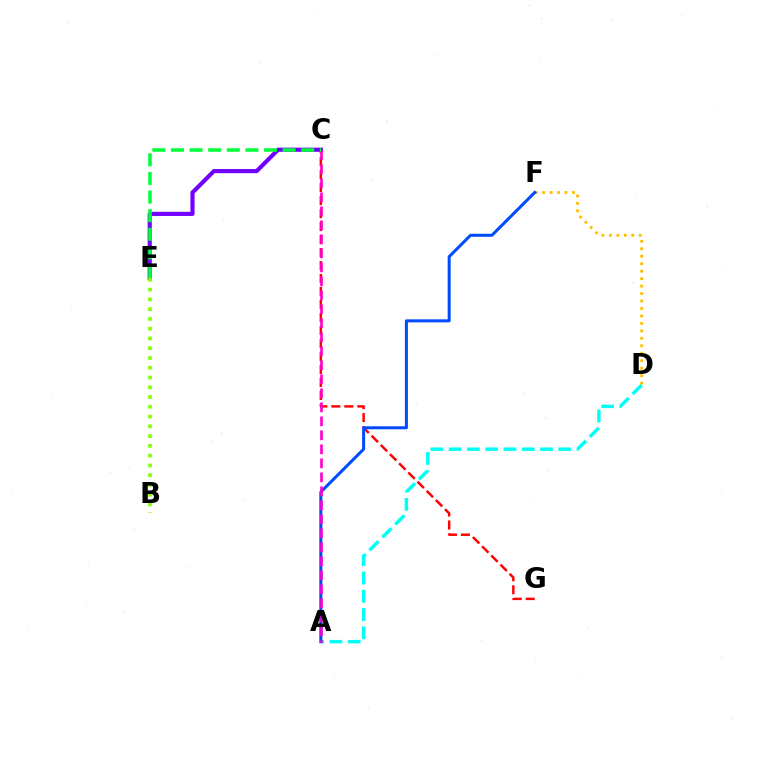{('C', 'E'): [{'color': '#7200ff', 'line_style': 'solid', 'thickness': 2.98}, {'color': '#00ff39', 'line_style': 'dashed', 'thickness': 2.53}], ('A', 'D'): [{'color': '#00fff6', 'line_style': 'dashed', 'thickness': 2.48}], ('D', 'F'): [{'color': '#ffbd00', 'line_style': 'dotted', 'thickness': 2.03}], ('B', 'E'): [{'color': '#84ff00', 'line_style': 'dotted', 'thickness': 2.65}], ('C', 'G'): [{'color': '#ff0000', 'line_style': 'dashed', 'thickness': 1.76}], ('A', 'F'): [{'color': '#004bff', 'line_style': 'solid', 'thickness': 2.17}], ('A', 'C'): [{'color': '#ff00cf', 'line_style': 'dashed', 'thickness': 1.9}]}